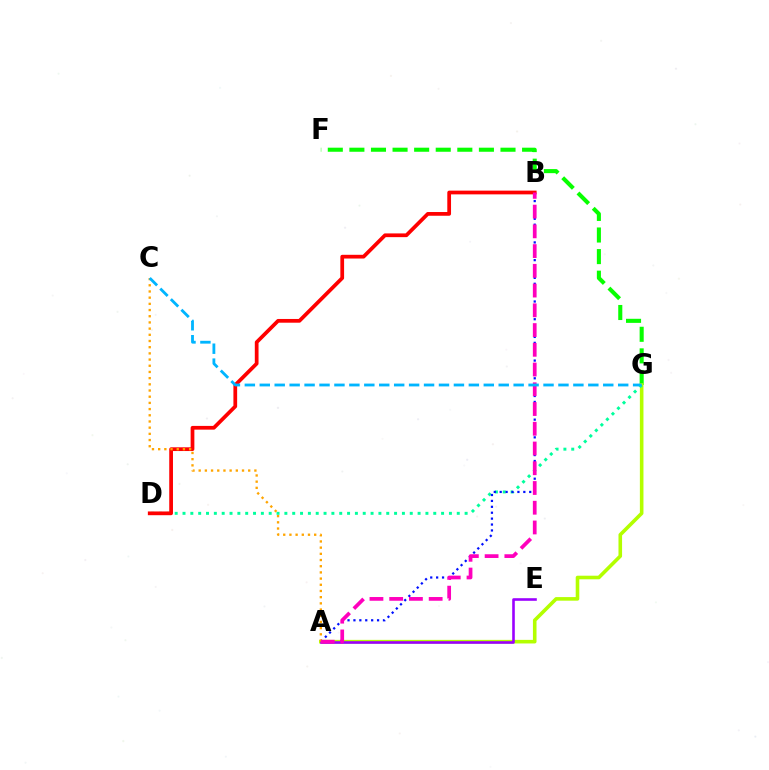{('F', 'G'): [{'color': '#08ff00', 'line_style': 'dashed', 'thickness': 2.93}], ('A', 'G'): [{'color': '#b3ff00', 'line_style': 'solid', 'thickness': 2.59}], ('D', 'G'): [{'color': '#00ff9d', 'line_style': 'dotted', 'thickness': 2.13}], ('A', 'E'): [{'color': '#9b00ff', 'line_style': 'solid', 'thickness': 1.87}], ('B', 'D'): [{'color': '#ff0000', 'line_style': 'solid', 'thickness': 2.69}], ('A', 'B'): [{'color': '#0010ff', 'line_style': 'dotted', 'thickness': 1.6}, {'color': '#ff00bd', 'line_style': 'dashed', 'thickness': 2.68}], ('A', 'C'): [{'color': '#ffa500', 'line_style': 'dotted', 'thickness': 1.68}], ('C', 'G'): [{'color': '#00b5ff', 'line_style': 'dashed', 'thickness': 2.03}]}